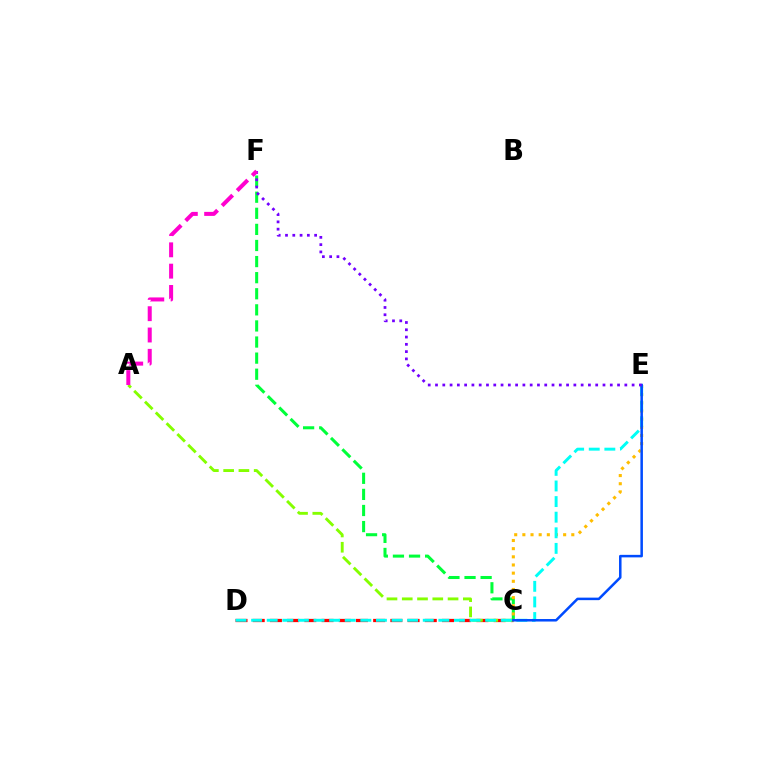{('C', 'F'): [{'color': '#00ff39', 'line_style': 'dashed', 'thickness': 2.19}], ('C', 'D'): [{'color': '#ff0000', 'line_style': 'dashed', 'thickness': 2.34}], ('A', 'C'): [{'color': '#84ff00', 'line_style': 'dashed', 'thickness': 2.07}], ('C', 'E'): [{'color': '#ffbd00', 'line_style': 'dotted', 'thickness': 2.22}, {'color': '#004bff', 'line_style': 'solid', 'thickness': 1.81}], ('D', 'E'): [{'color': '#00fff6', 'line_style': 'dashed', 'thickness': 2.12}], ('E', 'F'): [{'color': '#7200ff', 'line_style': 'dotted', 'thickness': 1.98}], ('A', 'F'): [{'color': '#ff00cf', 'line_style': 'dashed', 'thickness': 2.9}]}